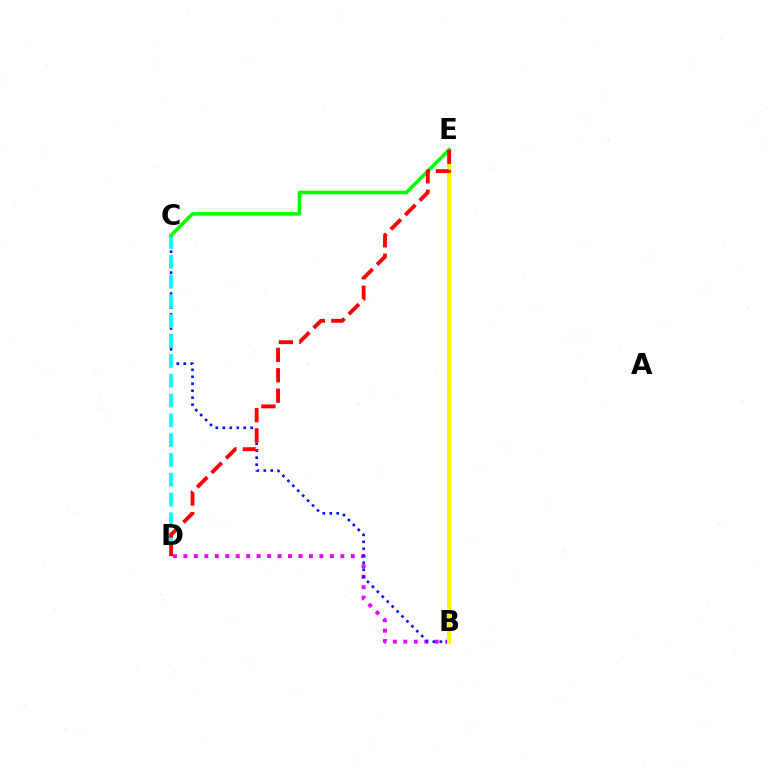{('B', 'D'): [{'color': '#ee00ff', 'line_style': 'dotted', 'thickness': 2.84}], ('B', 'C'): [{'color': '#0010ff', 'line_style': 'dotted', 'thickness': 1.9}], ('B', 'E'): [{'color': '#fcf500', 'line_style': 'solid', 'thickness': 2.88}], ('C', 'D'): [{'color': '#00fff6', 'line_style': 'dashed', 'thickness': 2.69}], ('C', 'E'): [{'color': '#08ff00', 'line_style': 'solid', 'thickness': 2.55}], ('D', 'E'): [{'color': '#ff0000', 'line_style': 'dashed', 'thickness': 2.78}]}